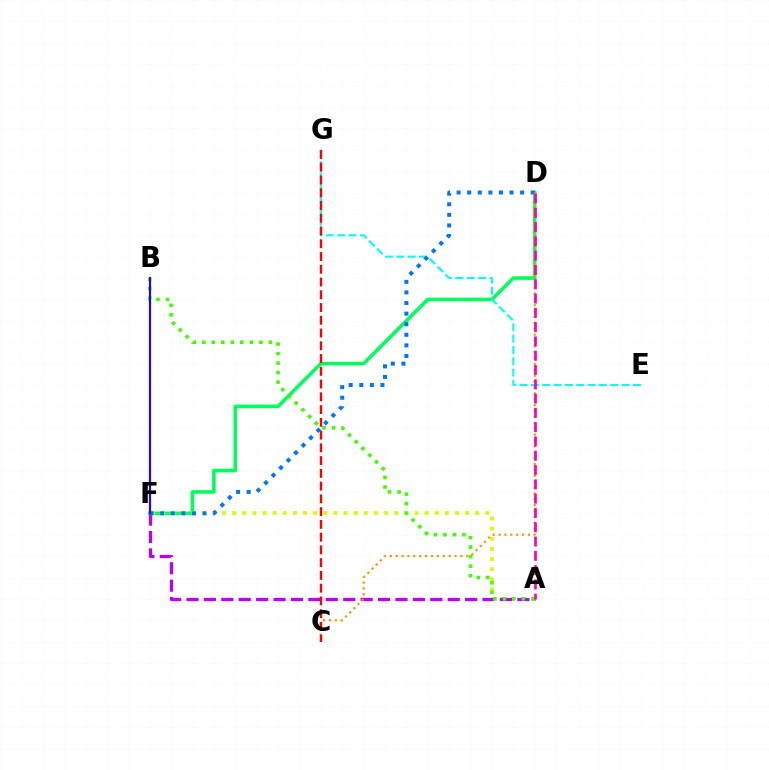{('D', 'F'): [{'color': '#00ff5c', 'line_style': 'solid', 'thickness': 2.59}, {'color': '#0074ff', 'line_style': 'dotted', 'thickness': 2.88}], ('A', 'F'): [{'color': '#d1ff00', 'line_style': 'dotted', 'thickness': 2.75}, {'color': '#b900ff', 'line_style': 'dashed', 'thickness': 2.37}], ('E', 'G'): [{'color': '#00fff6', 'line_style': 'dashed', 'thickness': 1.54}], ('C', 'D'): [{'color': '#ff9400', 'line_style': 'dotted', 'thickness': 1.6}], ('A', 'B'): [{'color': '#3dff00', 'line_style': 'dotted', 'thickness': 2.58}], ('C', 'G'): [{'color': '#ff0000', 'line_style': 'dashed', 'thickness': 1.73}], ('B', 'F'): [{'color': '#2500ff', 'line_style': 'solid', 'thickness': 1.57}], ('A', 'D'): [{'color': '#ff00ac', 'line_style': 'dashed', 'thickness': 1.94}]}